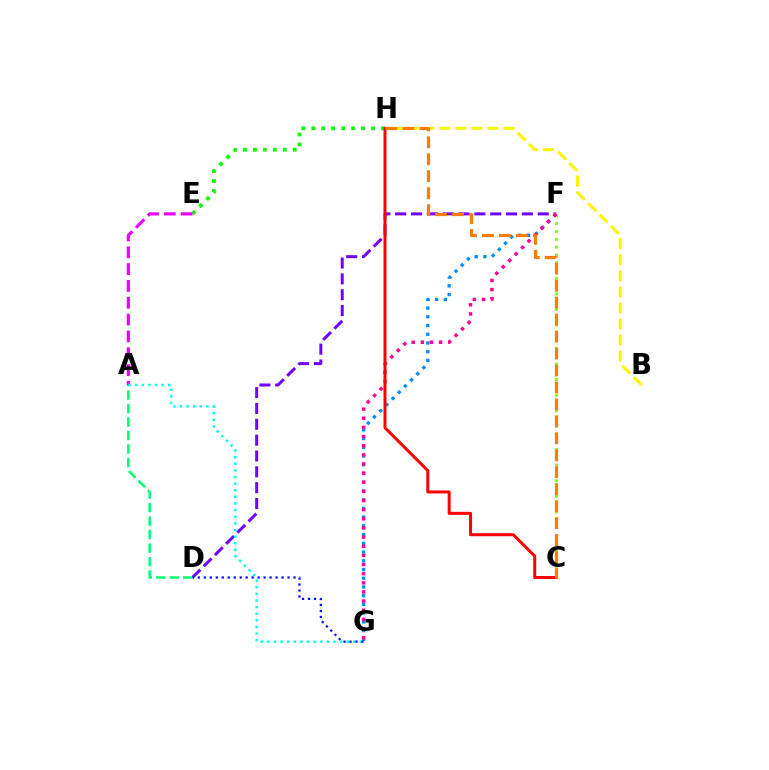{('C', 'F'): [{'color': '#84ff00', 'line_style': 'dotted', 'thickness': 2.12}], ('D', 'F'): [{'color': '#7200ff', 'line_style': 'dashed', 'thickness': 2.15}], ('F', 'G'): [{'color': '#008cff', 'line_style': 'dotted', 'thickness': 2.37}, {'color': '#ff0094', 'line_style': 'dotted', 'thickness': 2.48}], ('A', 'D'): [{'color': '#00ff74', 'line_style': 'dashed', 'thickness': 1.83}], ('E', 'H'): [{'color': '#08ff00', 'line_style': 'dotted', 'thickness': 2.71}], ('A', 'E'): [{'color': '#ee00ff', 'line_style': 'dashed', 'thickness': 2.29}], ('A', 'G'): [{'color': '#00fff6', 'line_style': 'dotted', 'thickness': 1.8}], ('B', 'H'): [{'color': '#fcf500', 'line_style': 'dashed', 'thickness': 2.18}], ('D', 'G'): [{'color': '#0010ff', 'line_style': 'dotted', 'thickness': 1.62}], ('C', 'H'): [{'color': '#ff0000', 'line_style': 'solid', 'thickness': 2.17}, {'color': '#ff7c00', 'line_style': 'dashed', 'thickness': 2.3}]}